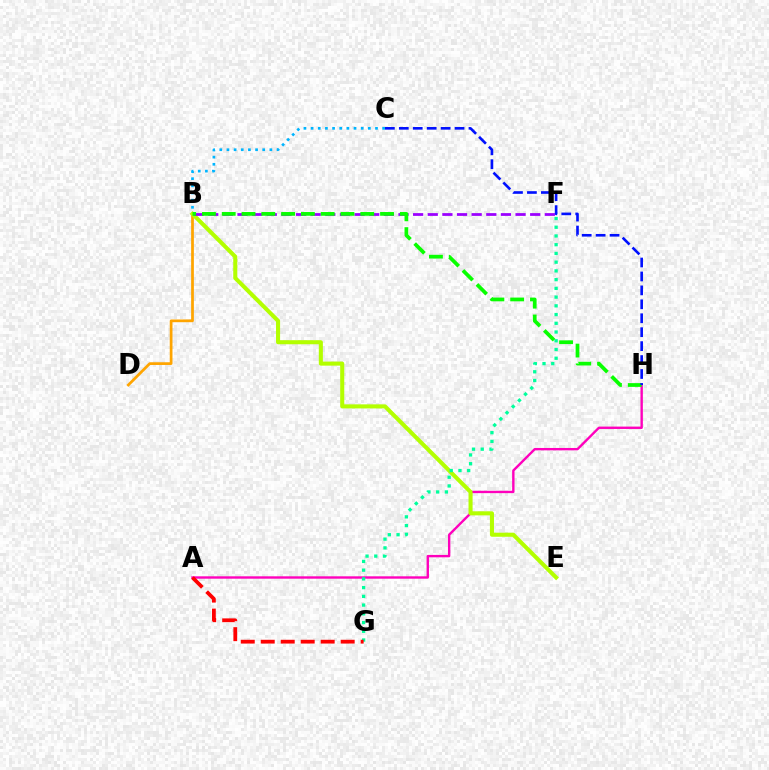{('B', 'C'): [{'color': '#00b5ff', 'line_style': 'dotted', 'thickness': 1.94}], ('B', 'D'): [{'color': '#ffa500', 'line_style': 'solid', 'thickness': 1.97}], ('A', 'H'): [{'color': '#ff00bd', 'line_style': 'solid', 'thickness': 1.72}], ('B', 'E'): [{'color': '#b3ff00', 'line_style': 'solid', 'thickness': 2.93}], ('F', 'G'): [{'color': '#00ff9d', 'line_style': 'dotted', 'thickness': 2.37}], ('B', 'F'): [{'color': '#9b00ff', 'line_style': 'dashed', 'thickness': 1.99}], ('B', 'H'): [{'color': '#08ff00', 'line_style': 'dashed', 'thickness': 2.69}], ('A', 'G'): [{'color': '#ff0000', 'line_style': 'dashed', 'thickness': 2.71}], ('C', 'H'): [{'color': '#0010ff', 'line_style': 'dashed', 'thickness': 1.89}]}